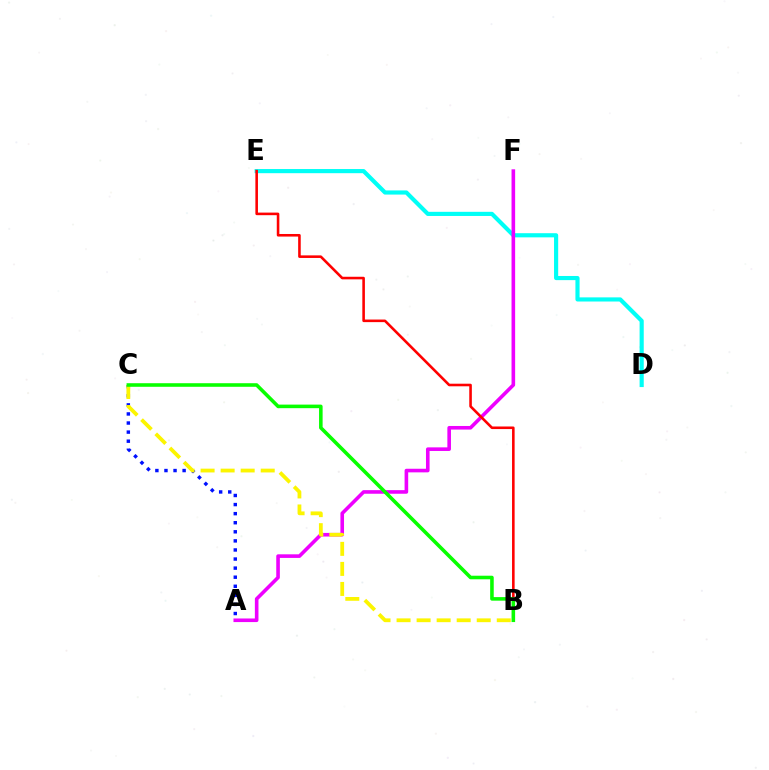{('D', 'E'): [{'color': '#00fff6', 'line_style': 'solid', 'thickness': 2.99}], ('A', 'C'): [{'color': '#0010ff', 'line_style': 'dotted', 'thickness': 2.47}], ('A', 'F'): [{'color': '#ee00ff', 'line_style': 'solid', 'thickness': 2.59}], ('B', 'C'): [{'color': '#fcf500', 'line_style': 'dashed', 'thickness': 2.72}, {'color': '#08ff00', 'line_style': 'solid', 'thickness': 2.57}], ('B', 'E'): [{'color': '#ff0000', 'line_style': 'solid', 'thickness': 1.86}]}